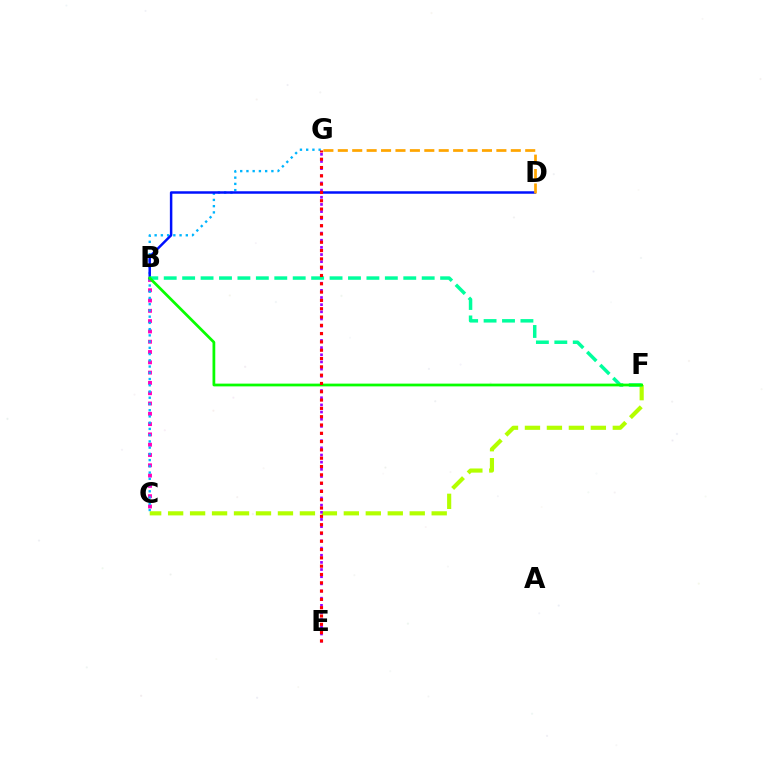{('B', 'C'): [{'color': '#ff00bd', 'line_style': 'dotted', 'thickness': 2.8}], ('C', 'G'): [{'color': '#00b5ff', 'line_style': 'dotted', 'thickness': 1.69}], ('B', 'D'): [{'color': '#0010ff', 'line_style': 'solid', 'thickness': 1.79}], ('C', 'F'): [{'color': '#b3ff00', 'line_style': 'dashed', 'thickness': 2.98}], ('E', 'G'): [{'color': '#9b00ff', 'line_style': 'dotted', 'thickness': 1.95}, {'color': '#ff0000', 'line_style': 'dotted', 'thickness': 2.26}], ('D', 'G'): [{'color': '#ffa500', 'line_style': 'dashed', 'thickness': 1.96}], ('B', 'F'): [{'color': '#00ff9d', 'line_style': 'dashed', 'thickness': 2.5}, {'color': '#08ff00', 'line_style': 'solid', 'thickness': 1.98}]}